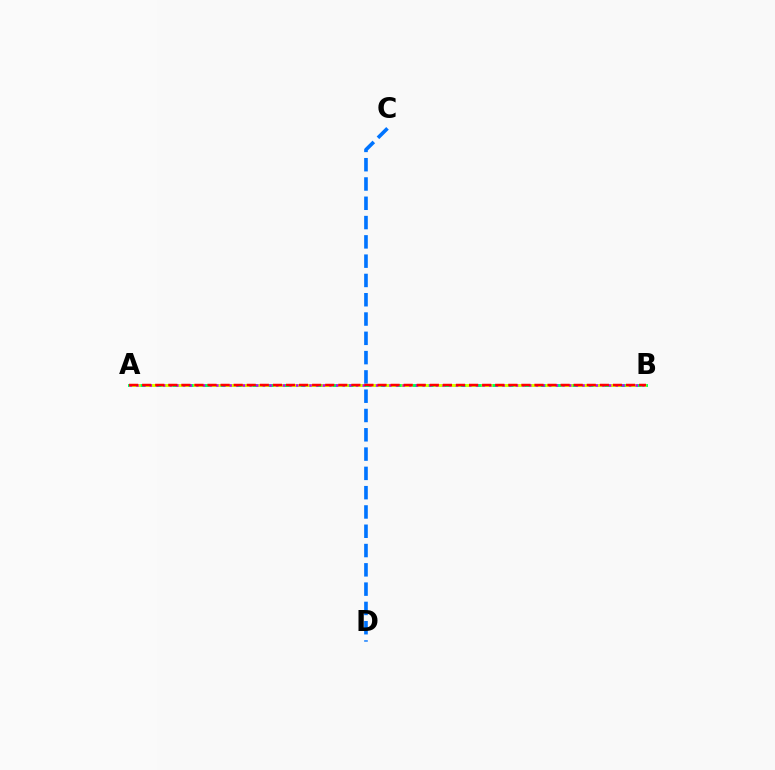{('C', 'D'): [{'color': '#0074ff', 'line_style': 'dashed', 'thickness': 2.62}], ('A', 'B'): [{'color': '#00ff5c', 'line_style': 'solid', 'thickness': 2.09}, {'color': '#d1ff00', 'line_style': 'dashed', 'thickness': 2.17}, {'color': '#b900ff', 'line_style': 'dotted', 'thickness': 1.81}, {'color': '#ff0000', 'line_style': 'dashed', 'thickness': 1.78}]}